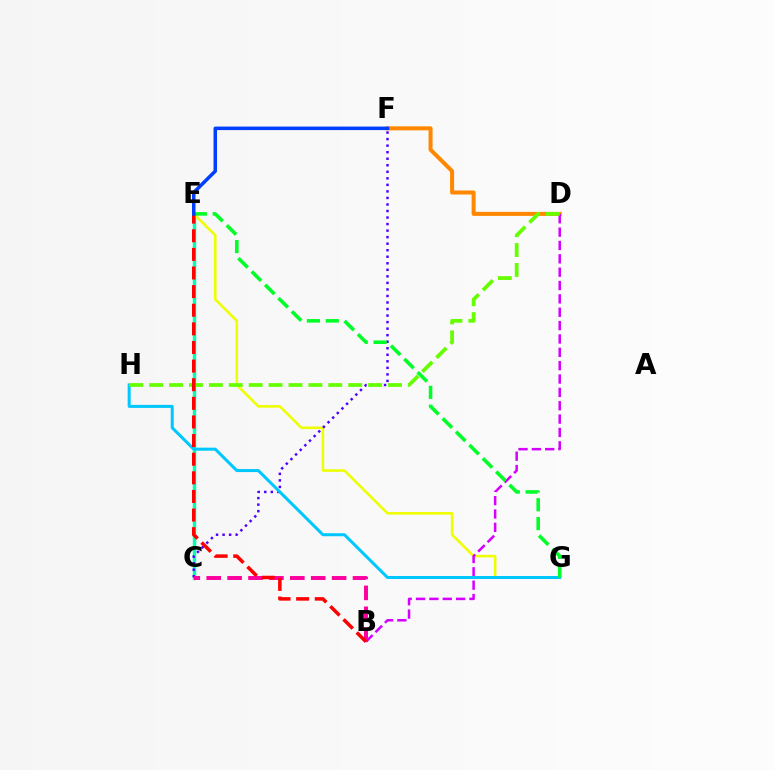{('C', 'E'): [{'color': '#00ffaf', 'line_style': 'solid', 'thickness': 2.47}], ('D', 'F'): [{'color': '#ff8800', 'line_style': 'solid', 'thickness': 2.9}], ('E', 'G'): [{'color': '#eeff00', 'line_style': 'solid', 'thickness': 1.85}, {'color': '#00ff27', 'line_style': 'dashed', 'thickness': 2.56}], ('C', 'F'): [{'color': '#4f00ff', 'line_style': 'dotted', 'thickness': 1.78}], ('B', 'D'): [{'color': '#d600ff', 'line_style': 'dashed', 'thickness': 1.81}], ('G', 'H'): [{'color': '#00c7ff', 'line_style': 'solid', 'thickness': 2.18}], ('D', 'H'): [{'color': '#66ff00', 'line_style': 'dashed', 'thickness': 2.7}], ('B', 'C'): [{'color': '#ff00a0', 'line_style': 'dashed', 'thickness': 2.84}], ('B', 'E'): [{'color': '#ff0000', 'line_style': 'dashed', 'thickness': 2.53}], ('E', 'F'): [{'color': '#003fff', 'line_style': 'solid', 'thickness': 2.52}]}